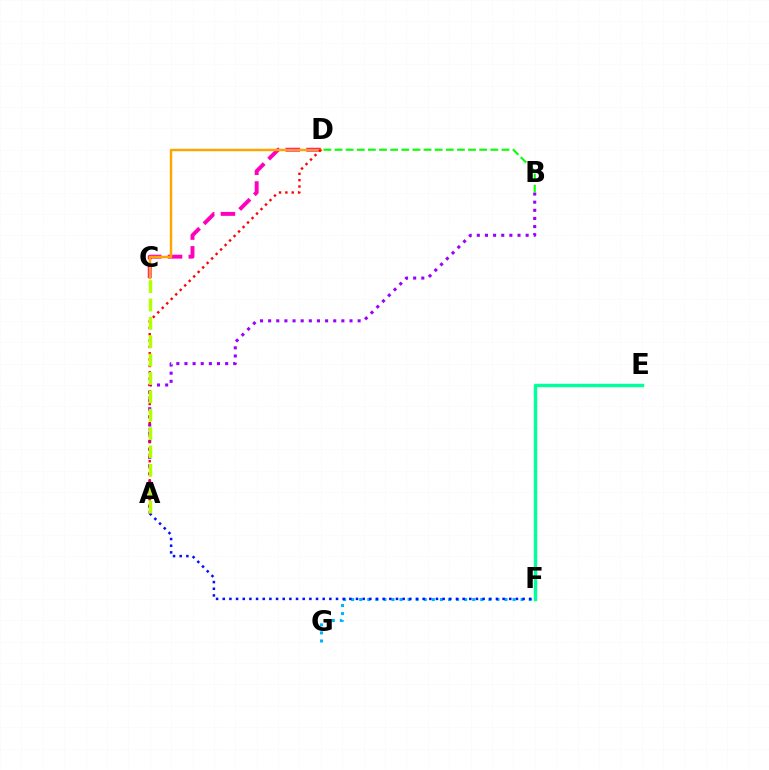{('C', 'D'): [{'color': '#ff00bd', 'line_style': 'dashed', 'thickness': 2.82}, {'color': '#ffa500', 'line_style': 'solid', 'thickness': 1.76}], ('A', 'B'): [{'color': '#9b00ff', 'line_style': 'dotted', 'thickness': 2.21}], ('B', 'D'): [{'color': '#08ff00', 'line_style': 'dashed', 'thickness': 1.51}], ('F', 'G'): [{'color': '#00b5ff', 'line_style': 'dotted', 'thickness': 2.19}], ('A', 'F'): [{'color': '#0010ff', 'line_style': 'dotted', 'thickness': 1.81}], ('E', 'F'): [{'color': '#00ff9d', 'line_style': 'solid', 'thickness': 2.47}], ('A', 'D'): [{'color': '#ff0000', 'line_style': 'dotted', 'thickness': 1.73}], ('A', 'C'): [{'color': '#b3ff00', 'line_style': 'dashed', 'thickness': 2.5}]}